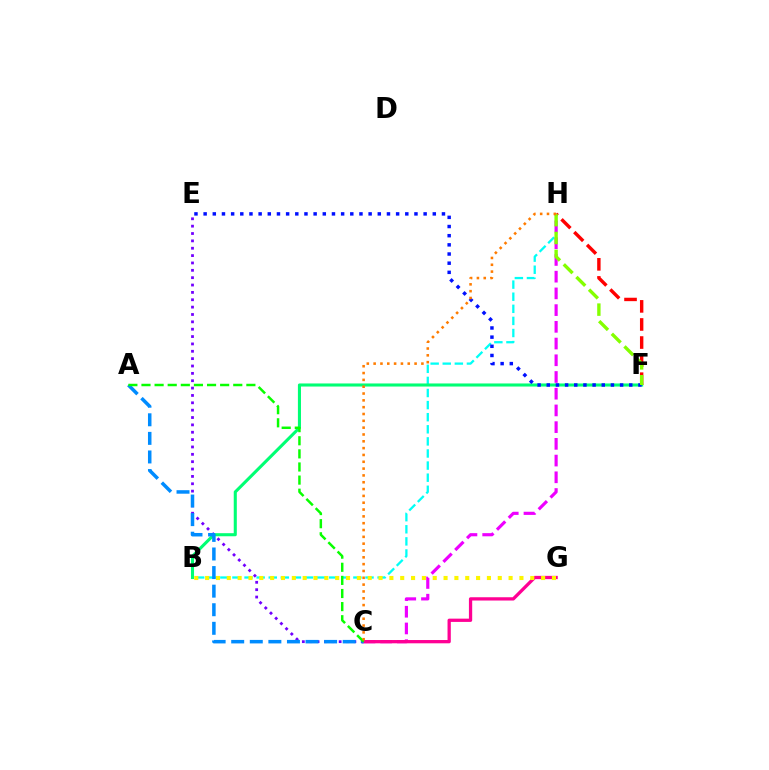{('B', 'H'): [{'color': '#00fff6', 'line_style': 'dashed', 'thickness': 1.64}], ('C', 'H'): [{'color': '#ee00ff', 'line_style': 'dashed', 'thickness': 2.27}, {'color': '#ff7c00', 'line_style': 'dotted', 'thickness': 1.85}], ('B', 'F'): [{'color': '#00ff74', 'line_style': 'solid', 'thickness': 2.22}], ('C', 'E'): [{'color': '#7200ff', 'line_style': 'dotted', 'thickness': 2.0}], ('F', 'H'): [{'color': '#ff0000', 'line_style': 'dashed', 'thickness': 2.46}, {'color': '#84ff00', 'line_style': 'dashed', 'thickness': 2.43}], ('C', 'G'): [{'color': '#ff0094', 'line_style': 'solid', 'thickness': 2.36}], ('A', 'C'): [{'color': '#008cff', 'line_style': 'dashed', 'thickness': 2.52}, {'color': '#08ff00', 'line_style': 'dashed', 'thickness': 1.78}], ('E', 'F'): [{'color': '#0010ff', 'line_style': 'dotted', 'thickness': 2.49}], ('B', 'G'): [{'color': '#fcf500', 'line_style': 'dotted', 'thickness': 2.94}]}